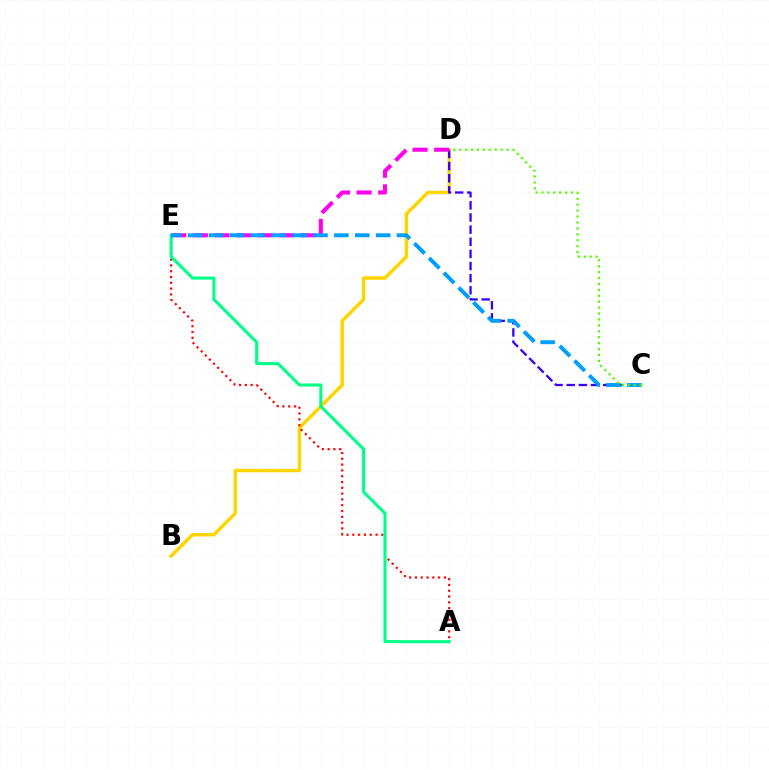{('B', 'D'): [{'color': '#ffd500', 'line_style': 'solid', 'thickness': 2.48}], ('A', 'E'): [{'color': '#ff0000', 'line_style': 'dotted', 'thickness': 1.58}, {'color': '#00ff86', 'line_style': 'solid', 'thickness': 2.21}], ('C', 'D'): [{'color': '#3700ff', 'line_style': 'dashed', 'thickness': 1.65}, {'color': '#4fff00', 'line_style': 'dotted', 'thickness': 1.61}], ('D', 'E'): [{'color': '#ff00ed', 'line_style': 'dashed', 'thickness': 2.93}], ('C', 'E'): [{'color': '#009eff', 'line_style': 'dashed', 'thickness': 2.84}]}